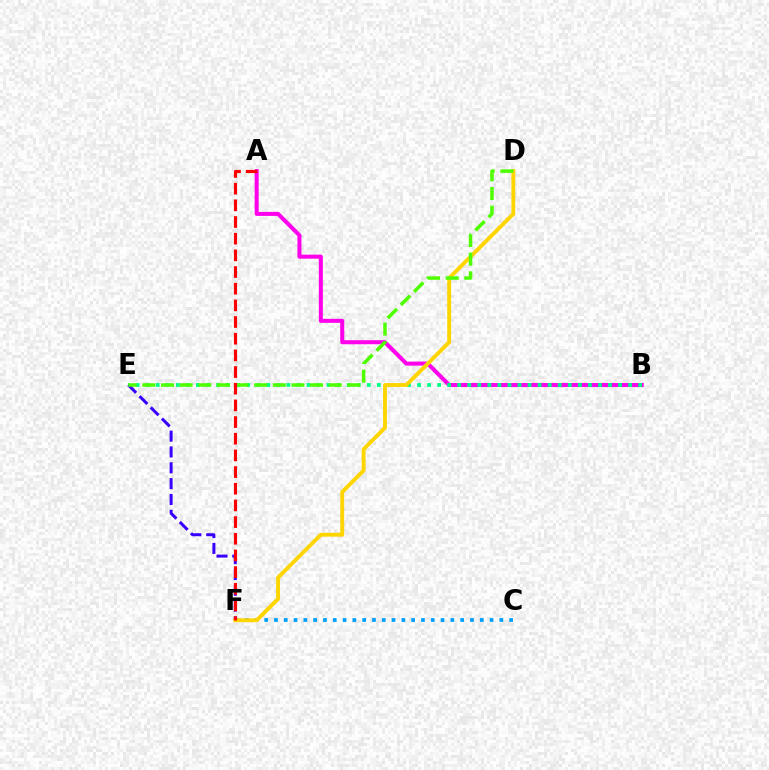{('A', 'B'): [{'color': '#ff00ed', 'line_style': 'solid', 'thickness': 2.9}], ('B', 'E'): [{'color': '#00ff86', 'line_style': 'dotted', 'thickness': 2.73}], ('C', 'F'): [{'color': '#009eff', 'line_style': 'dotted', 'thickness': 2.66}], ('E', 'F'): [{'color': '#3700ff', 'line_style': 'dashed', 'thickness': 2.15}], ('D', 'F'): [{'color': '#ffd500', 'line_style': 'solid', 'thickness': 2.8}], ('D', 'E'): [{'color': '#4fff00', 'line_style': 'dashed', 'thickness': 2.53}], ('A', 'F'): [{'color': '#ff0000', 'line_style': 'dashed', 'thickness': 2.26}]}